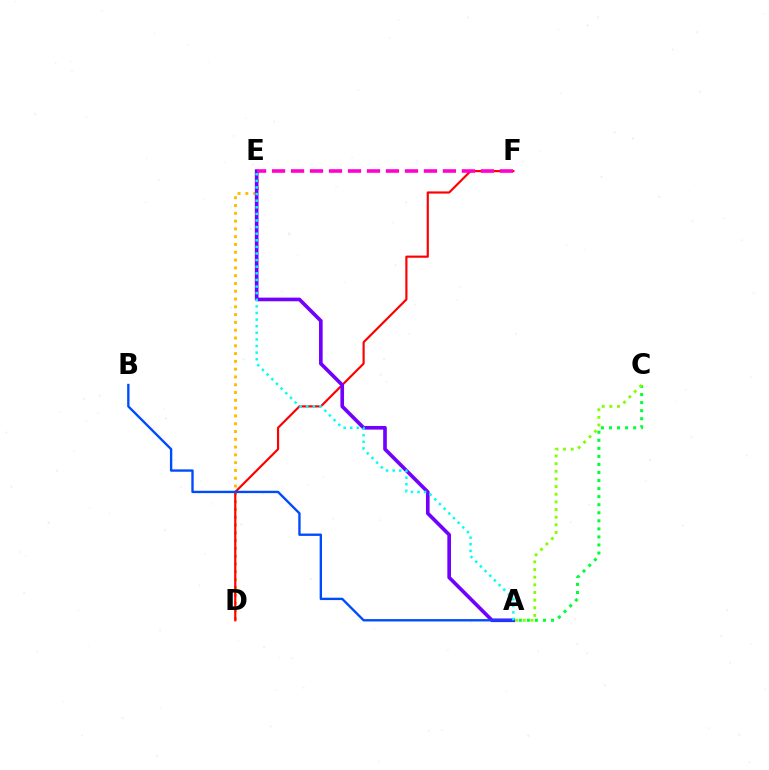{('D', 'E'): [{'color': '#ffbd00', 'line_style': 'dotted', 'thickness': 2.12}], ('A', 'C'): [{'color': '#00ff39', 'line_style': 'dotted', 'thickness': 2.19}, {'color': '#84ff00', 'line_style': 'dotted', 'thickness': 2.08}], ('D', 'F'): [{'color': '#ff0000', 'line_style': 'solid', 'thickness': 1.56}], ('A', 'E'): [{'color': '#7200ff', 'line_style': 'solid', 'thickness': 2.63}, {'color': '#00fff6', 'line_style': 'dotted', 'thickness': 1.8}], ('A', 'B'): [{'color': '#004bff', 'line_style': 'solid', 'thickness': 1.7}], ('E', 'F'): [{'color': '#ff00cf', 'line_style': 'dashed', 'thickness': 2.58}]}